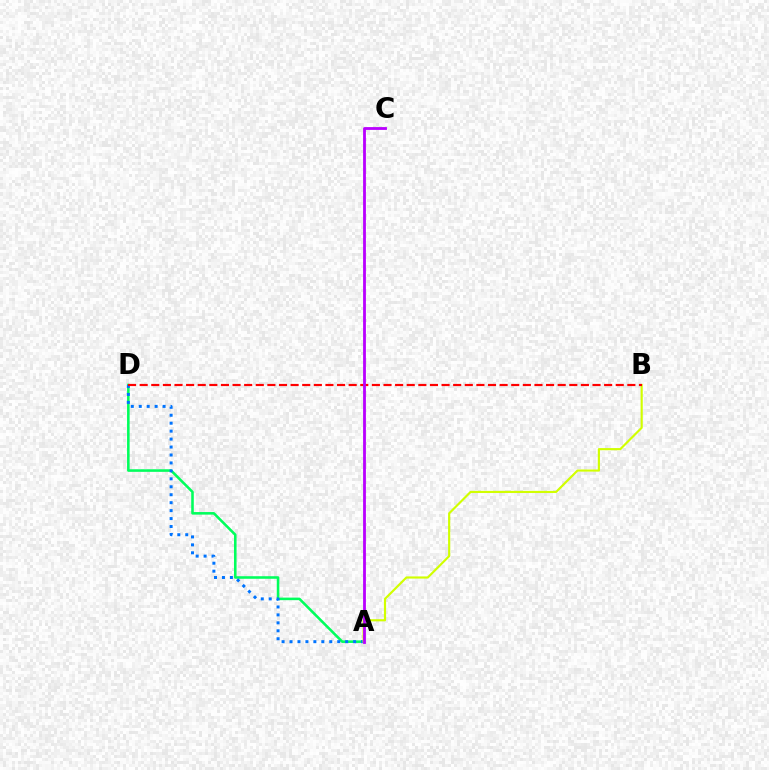{('A', 'D'): [{'color': '#00ff5c', 'line_style': 'solid', 'thickness': 1.85}, {'color': '#0074ff', 'line_style': 'dotted', 'thickness': 2.16}], ('A', 'B'): [{'color': '#d1ff00', 'line_style': 'solid', 'thickness': 1.56}], ('B', 'D'): [{'color': '#ff0000', 'line_style': 'dashed', 'thickness': 1.58}], ('A', 'C'): [{'color': '#b900ff', 'line_style': 'solid', 'thickness': 2.02}]}